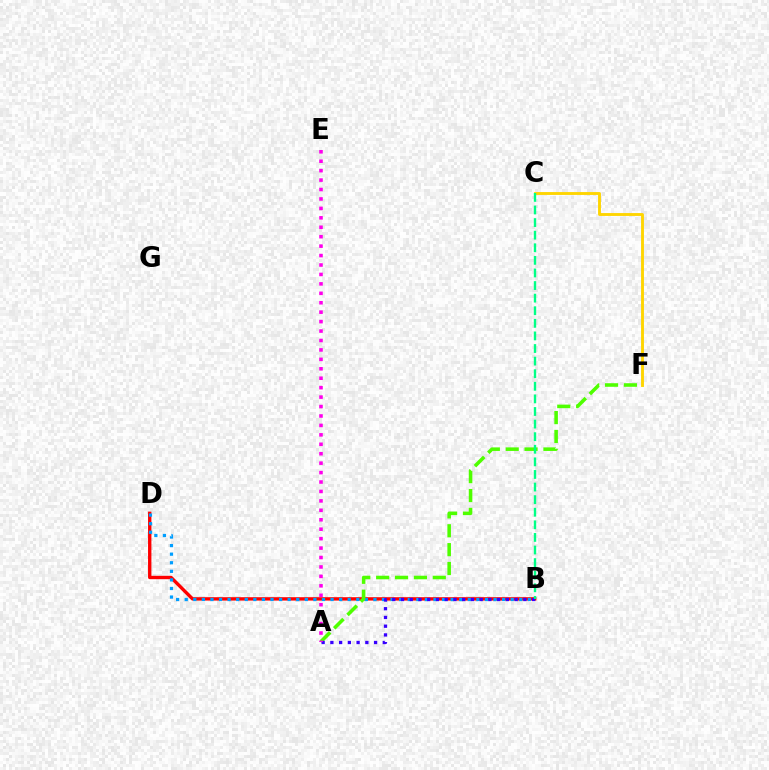{('B', 'D'): [{'color': '#ff0000', 'line_style': 'solid', 'thickness': 2.42}, {'color': '#009eff', 'line_style': 'dotted', 'thickness': 2.33}], ('C', 'F'): [{'color': '#ffd500', 'line_style': 'solid', 'thickness': 2.07}], ('A', 'F'): [{'color': '#4fff00', 'line_style': 'dashed', 'thickness': 2.56}], ('A', 'B'): [{'color': '#3700ff', 'line_style': 'dotted', 'thickness': 2.37}], ('B', 'C'): [{'color': '#00ff86', 'line_style': 'dashed', 'thickness': 1.71}], ('A', 'E'): [{'color': '#ff00ed', 'line_style': 'dotted', 'thickness': 2.56}]}